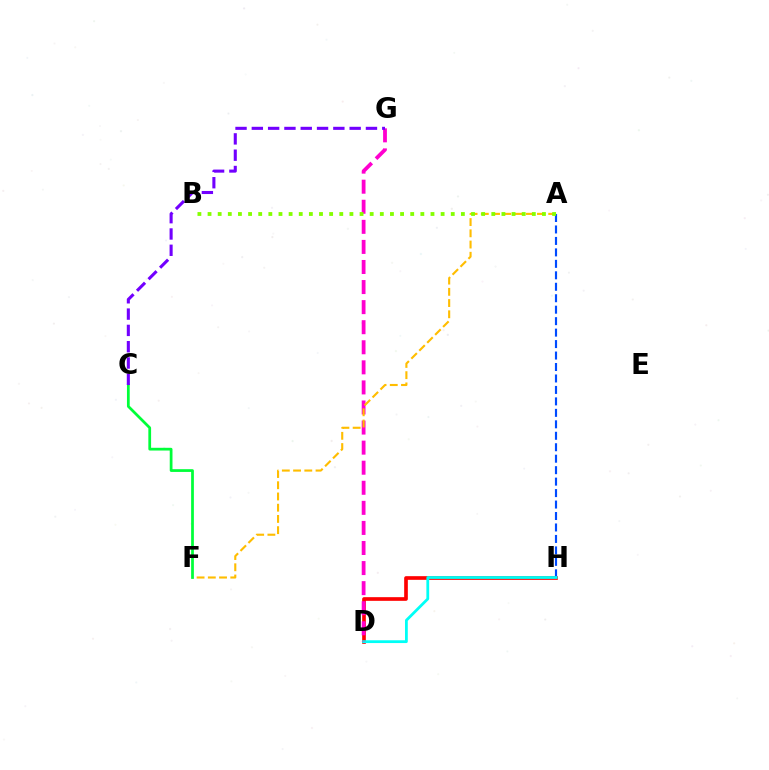{('D', 'H'): [{'color': '#ff0000', 'line_style': 'solid', 'thickness': 2.64}, {'color': '#00fff6', 'line_style': 'solid', 'thickness': 2.0}], ('A', 'H'): [{'color': '#004bff', 'line_style': 'dashed', 'thickness': 1.56}], ('D', 'G'): [{'color': '#ff00cf', 'line_style': 'dashed', 'thickness': 2.73}], ('A', 'F'): [{'color': '#ffbd00', 'line_style': 'dashed', 'thickness': 1.53}], ('A', 'B'): [{'color': '#84ff00', 'line_style': 'dotted', 'thickness': 2.75}], ('C', 'F'): [{'color': '#00ff39', 'line_style': 'solid', 'thickness': 1.98}], ('C', 'G'): [{'color': '#7200ff', 'line_style': 'dashed', 'thickness': 2.21}]}